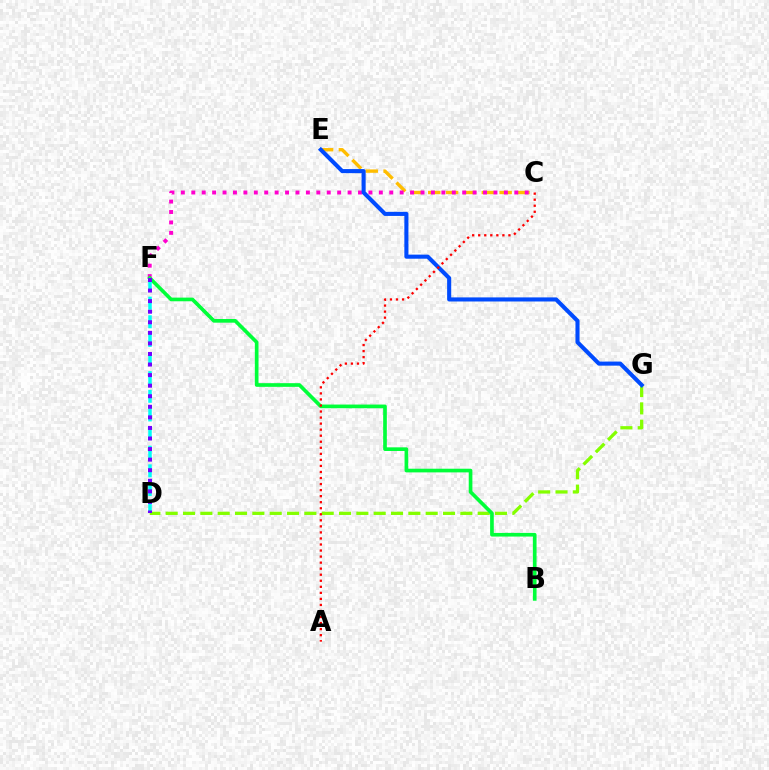{('C', 'E'): [{'color': '#ffbd00', 'line_style': 'dashed', 'thickness': 2.42}], ('D', 'G'): [{'color': '#84ff00', 'line_style': 'dashed', 'thickness': 2.35}], ('C', 'F'): [{'color': '#ff00cf', 'line_style': 'dotted', 'thickness': 2.83}], ('B', 'F'): [{'color': '#00ff39', 'line_style': 'solid', 'thickness': 2.64}], ('E', 'G'): [{'color': '#004bff', 'line_style': 'solid', 'thickness': 2.94}], ('D', 'F'): [{'color': '#00fff6', 'line_style': 'dashed', 'thickness': 2.53}, {'color': '#7200ff', 'line_style': 'dotted', 'thickness': 2.87}], ('A', 'C'): [{'color': '#ff0000', 'line_style': 'dotted', 'thickness': 1.64}]}